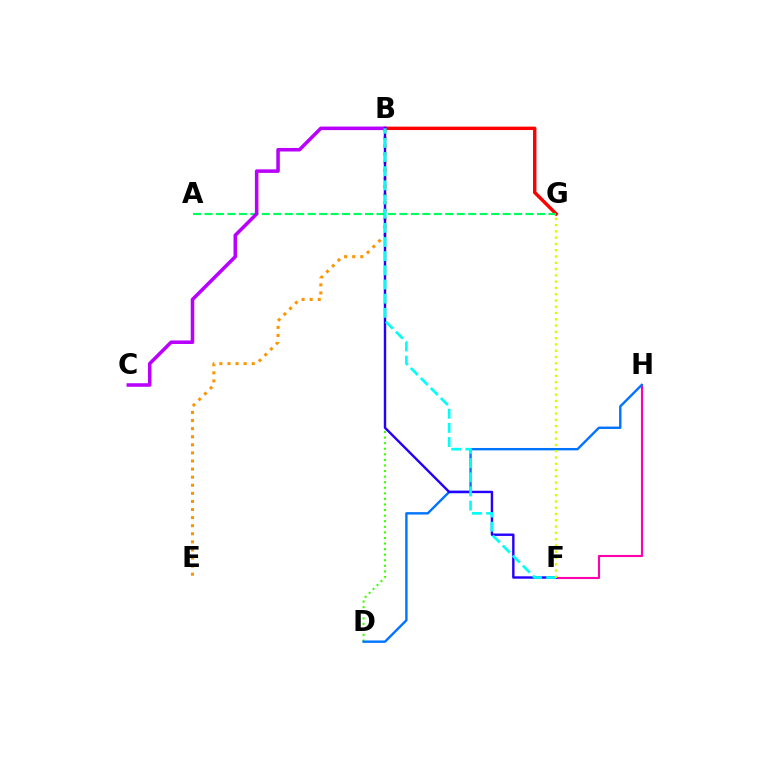{('F', 'H'): [{'color': '#ff00ac', 'line_style': 'solid', 'thickness': 1.53}], ('B', 'G'): [{'color': '#ff0000', 'line_style': 'solid', 'thickness': 2.45}], ('A', 'G'): [{'color': '#00ff5c', 'line_style': 'dashed', 'thickness': 1.56}], ('B', 'D'): [{'color': '#3dff00', 'line_style': 'dotted', 'thickness': 1.51}], ('B', 'C'): [{'color': '#b900ff', 'line_style': 'solid', 'thickness': 2.55}], ('D', 'H'): [{'color': '#0074ff', 'line_style': 'solid', 'thickness': 1.72}], ('B', 'E'): [{'color': '#ff9400', 'line_style': 'dotted', 'thickness': 2.2}], ('B', 'F'): [{'color': '#2500ff', 'line_style': 'solid', 'thickness': 1.73}, {'color': '#00fff6', 'line_style': 'dashed', 'thickness': 1.92}], ('F', 'G'): [{'color': '#d1ff00', 'line_style': 'dotted', 'thickness': 1.71}]}